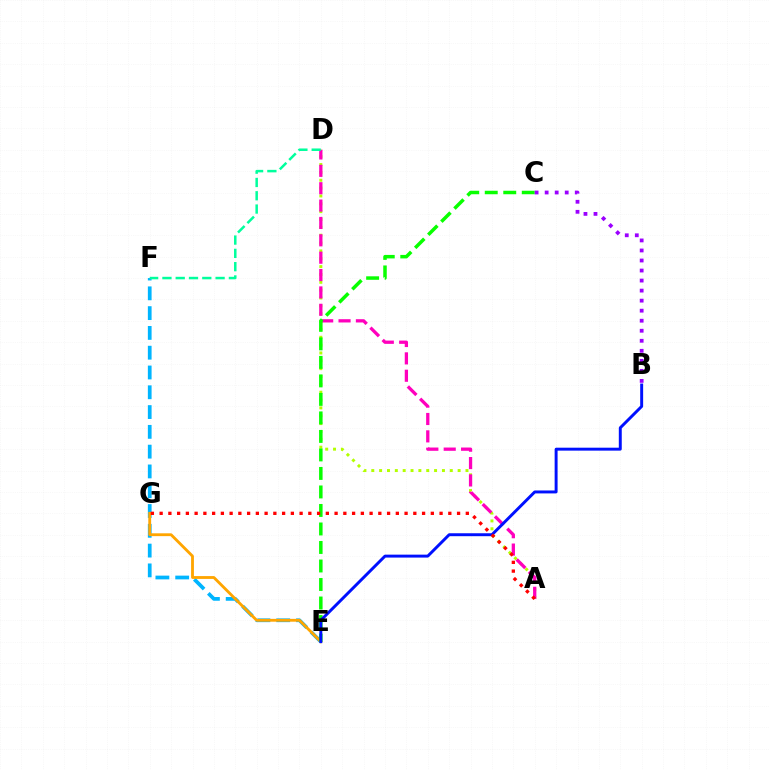{('A', 'D'): [{'color': '#b3ff00', 'line_style': 'dotted', 'thickness': 2.13}, {'color': '#ff00bd', 'line_style': 'dashed', 'thickness': 2.36}], ('E', 'F'): [{'color': '#00b5ff', 'line_style': 'dashed', 'thickness': 2.69}], ('E', 'G'): [{'color': '#ffa500', 'line_style': 'solid', 'thickness': 2.04}], ('C', 'E'): [{'color': '#08ff00', 'line_style': 'dashed', 'thickness': 2.51}], ('D', 'F'): [{'color': '#00ff9d', 'line_style': 'dashed', 'thickness': 1.81}], ('B', 'E'): [{'color': '#0010ff', 'line_style': 'solid', 'thickness': 2.12}], ('A', 'G'): [{'color': '#ff0000', 'line_style': 'dotted', 'thickness': 2.38}], ('B', 'C'): [{'color': '#9b00ff', 'line_style': 'dotted', 'thickness': 2.73}]}